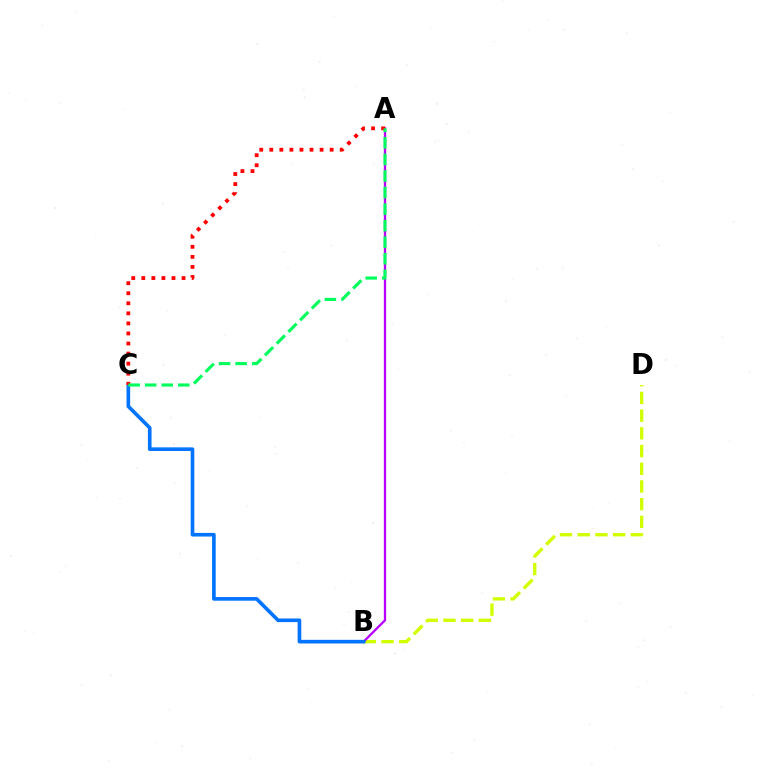{('B', 'D'): [{'color': '#d1ff00', 'line_style': 'dashed', 'thickness': 2.41}], ('A', 'B'): [{'color': '#b900ff', 'line_style': 'solid', 'thickness': 1.64}], ('B', 'C'): [{'color': '#0074ff', 'line_style': 'solid', 'thickness': 2.62}], ('A', 'C'): [{'color': '#ff0000', 'line_style': 'dotted', 'thickness': 2.73}, {'color': '#00ff5c', 'line_style': 'dashed', 'thickness': 2.25}]}